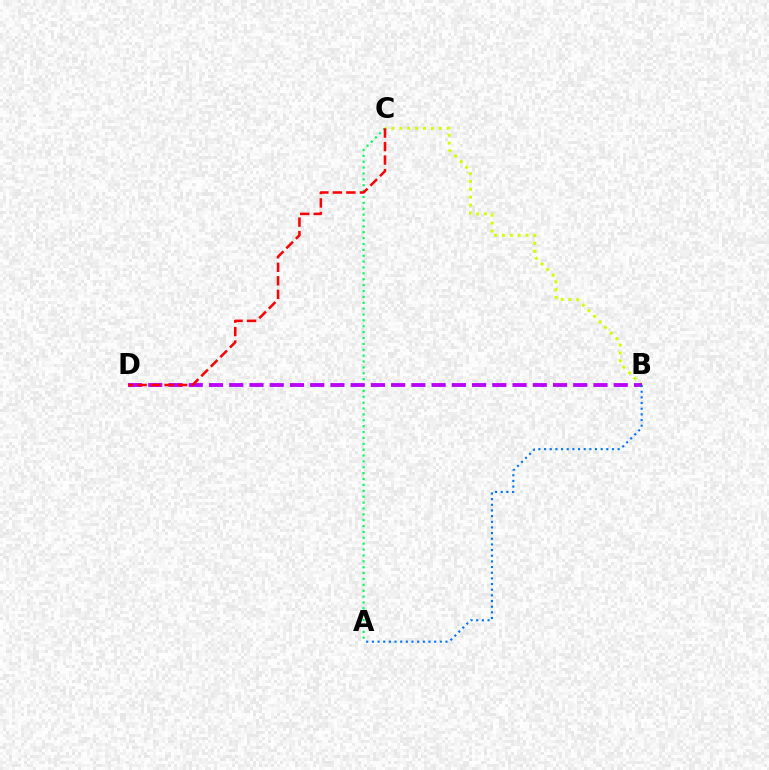{('A', 'C'): [{'color': '#00ff5c', 'line_style': 'dotted', 'thickness': 1.6}], ('B', 'C'): [{'color': '#d1ff00', 'line_style': 'dotted', 'thickness': 2.14}], ('B', 'D'): [{'color': '#b900ff', 'line_style': 'dashed', 'thickness': 2.75}], ('A', 'B'): [{'color': '#0074ff', 'line_style': 'dotted', 'thickness': 1.54}], ('C', 'D'): [{'color': '#ff0000', 'line_style': 'dashed', 'thickness': 1.84}]}